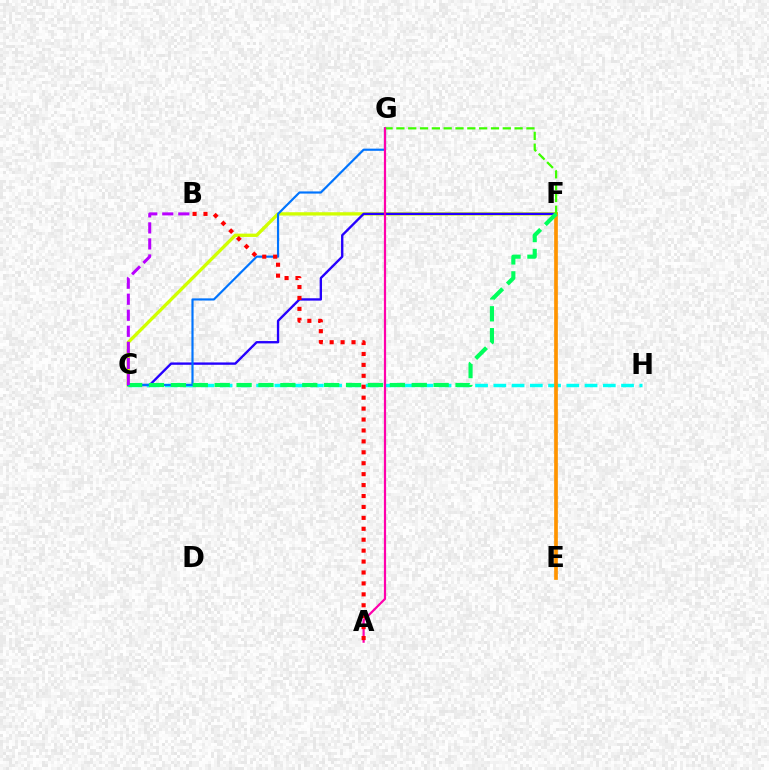{('C', 'F'): [{'color': '#d1ff00', 'line_style': 'solid', 'thickness': 2.39}, {'color': '#2500ff', 'line_style': 'solid', 'thickness': 1.7}, {'color': '#00ff5c', 'line_style': 'dashed', 'thickness': 2.97}], ('C', 'H'): [{'color': '#00fff6', 'line_style': 'dashed', 'thickness': 2.48}], ('E', 'F'): [{'color': '#ff9400', 'line_style': 'solid', 'thickness': 2.66}], ('C', 'G'): [{'color': '#0074ff', 'line_style': 'solid', 'thickness': 1.56}], ('F', 'G'): [{'color': '#3dff00', 'line_style': 'dashed', 'thickness': 1.61}], ('B', 'C'): [{'color': '#b900ff', 'line_style': 'dashed', 'thickness': 2.18}], ('A', 'G'): [{'color': '#ff00ac', 'line_style': 'solid', 'thickness': 1.59}], ('A', 'B'): [{'color': '#ff0000', 'line_style': 'dotted', 'thickness': 2.97}]}